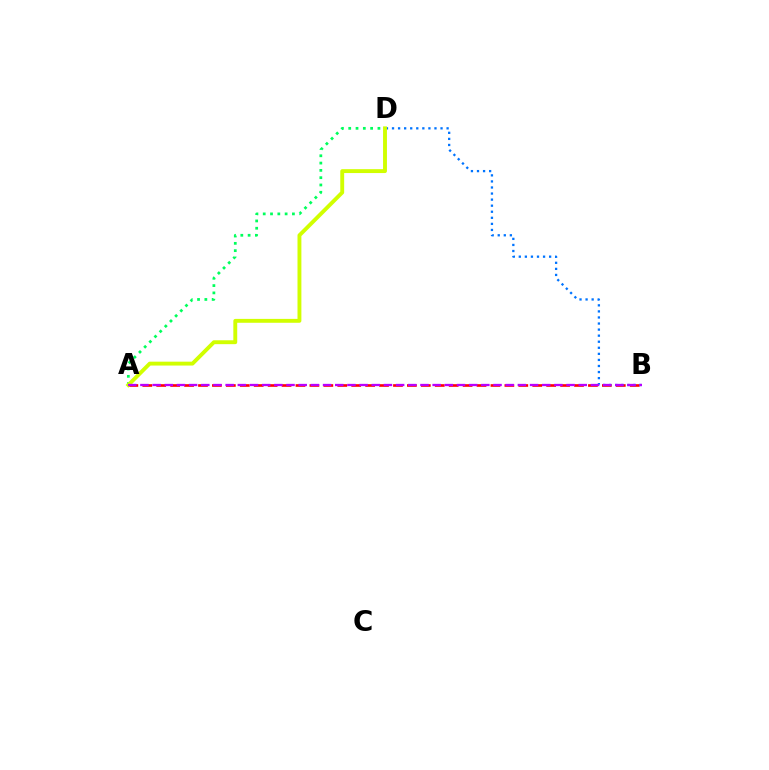{('A', 'B'): [{'color': '#ff0000', 'line_style': 'dashed', 'thickness': 1.89}, {'color': '#b900ff', 'line_style': 'dashed', 'thickness': 1.65}], ('A', 'D'): [{'color': '#00ff5c', 'line_style': 'dotted', 'thickness': 1.98}, {'color': '#d1ff00', 'line_style': 'solid', 'thickness': 2.8}], ('B', 'D'): [{'color': '#0074ff', 'line_style': 'dotted', 'thickness': 1.65}]}